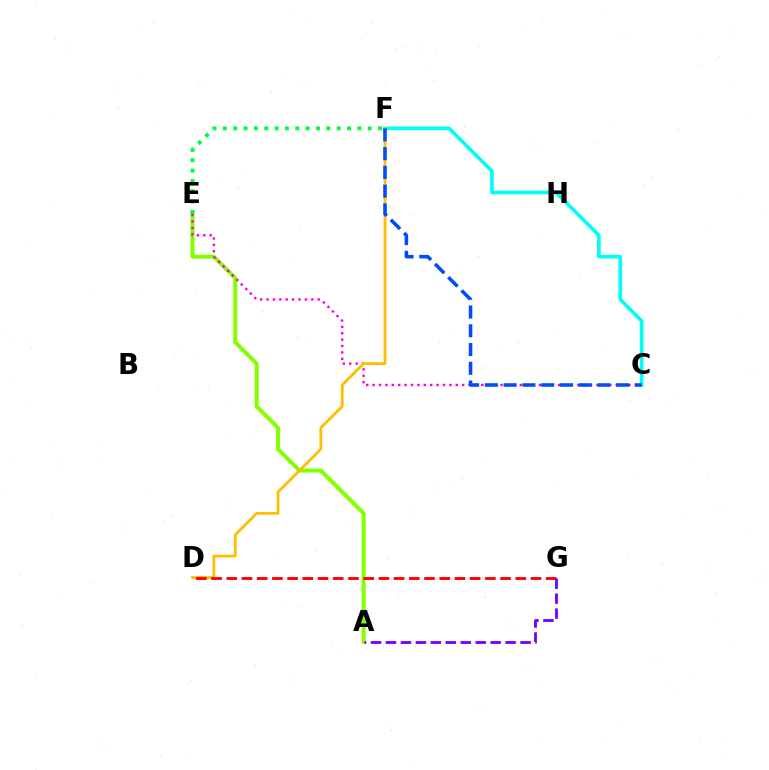{('A', 'E'): [{'color': '#84ff00', 'line_style': 'solid', 'thickness': 2.89}], ('C', 'F'): [{'color': '#00fff6', 'line_style': 'solid', 'thickness': 2.64}, {'color': '#004bff', 'line_style': 'dashed', 'thickness': 2.55}], ('E', 'F'): [{'color': '#00ff39', 'line_style': 'dotted', 'thickness': 2.81}], ('C', 'E'): [{'color': '#ff00cf', 'line_style': 'dotted', 'thickness': 1.74}], ('D', 'F'): [{'color': '#ffbd00', 'line_style': 'solid', 'thickness': 2.01}], ('D', 'G'): [{'color': '#ff0000', 'line_style': 'dashed', 'thickness': 2.07}], ('A', 'G'): [{'color': '#7200ff', 'line_style': 'dashed', 'thickness': 2.03}]}